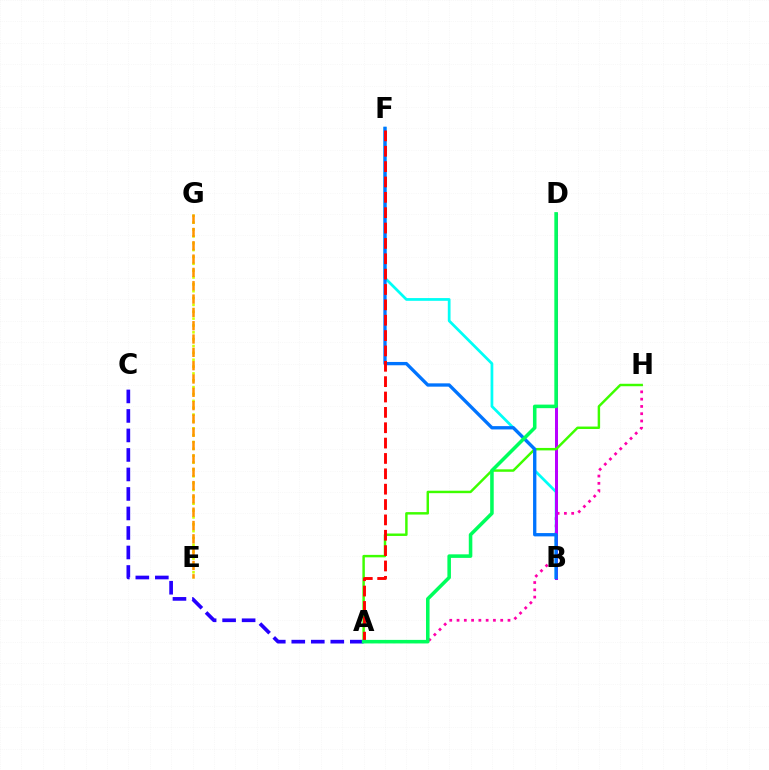{('A', 'H'): [{'color': '#ff00ac', 'line_style': 'dotted', 'thickness': 1.98}, {'color': '#3dff00', 'line_style': 'solid', 'thickness': 1.77}], ('B', 'F'): [{'color': '#00fff6', 'line_style': 'solid', 'thickness': 1.97}, {'color': '#0074ff', 'line_style': 'solid', 'thickness': 2.39}], ('B', 'D'): [{'color': '#b900ff', 'line_style': 'solid', 'thickness': 2.17}], ('E', 'G'): [{'color': '#d1ff00', 'line_style': 'dotted', 'thickness': 1.86}, {'color': '#ff9400', 'line_style': 'dashed', 'thickness': 1.81}], ('A', 'C'): [{'color': '#2500ff', 'line_style': 'dashed', 'thickness': 2.65}], ('A', 'F'): [{'color': '#ff0000', 'line_style': 'dashed', 'thickness': 2.09}], ('A', 'D'): [{'color': '#00ff5c', 'line_style': 'solid', 'thickness': 2.56}]}